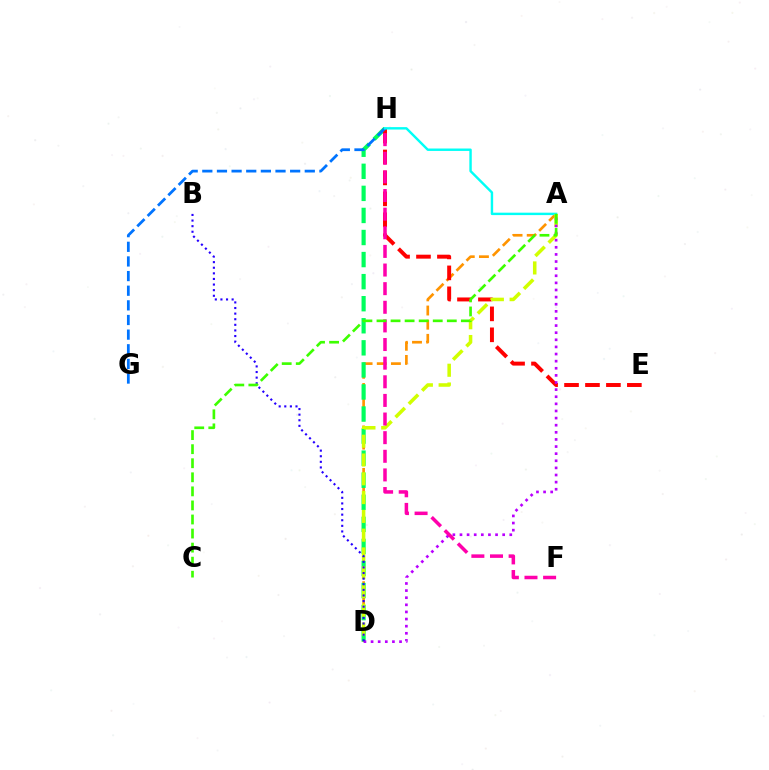{('A', 'D'): [{'color': '#ff9400', 'line_style': 'dashed', 'thickness': 1.92}, {'color': '#d1ff00', 'line_style': 'dashed', 'thickness': 2.55}, {'color': '#b900ff', 'line_style': 'dotted', 'thickness': 1.93}], ('D', 'H'): [{'color': '#00ff5c', 'line_style': 'dashed', 'thickness': 3.0}], ('E', 'H'): [{'color': '#ff0000', 'line_style': 'dashed', 'thickness': 2.85}], ('G', 'H'): [{'color': '#0074ff', 'line_style': 'dashed', 'thickness': 1.99}], ('A', 'H'): [{'color': '#00fff6', 'line_style': 'solid', 'thickness': 1.74}], ('B', 'D'): [{'color': '#2500ff', 'line_style': 'dotted', 'thickness': 1.52}], ('F', 'H'): [{'color': '#ff00ac', 'line_style': 'dashed', 'thickness': 2.53}], ('A', 'C'): [{'color': '#3dff00', 'line_style': 'dashed', 'thickness': 1.91}]}